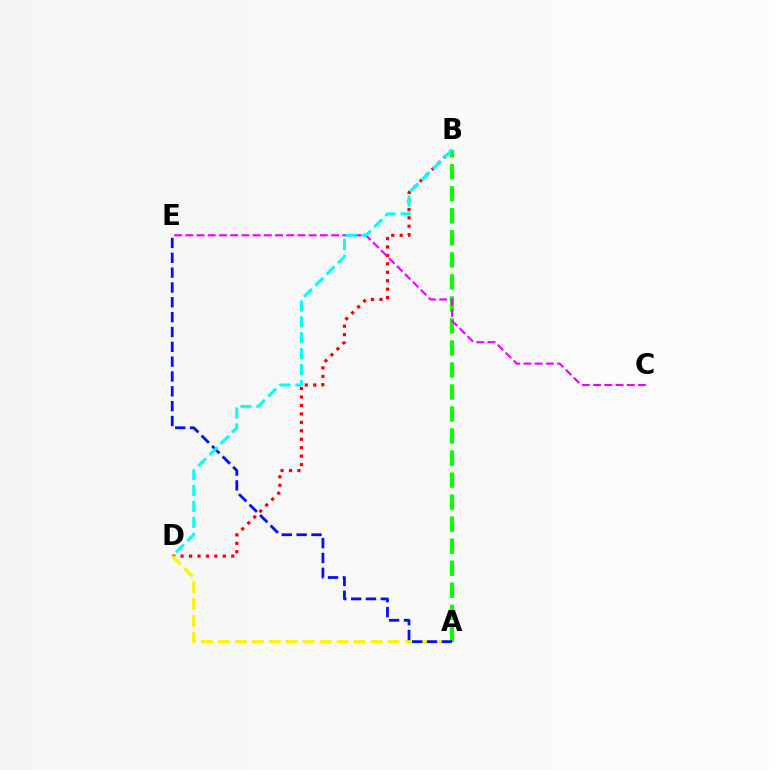{('A', 'B'): [{'color': '#08ff00', 'line_style': 'dashed', 'thickness': 2.99}], ('B', 'D'): [{'color': '#ff0000', 'line_style': 'dotted', 'thickness': 2.29}, {'color': '#00fff6', 'line_style': 'dashed', 'thickness': 2.16}], ('A', 'D'): [{'color': '#fcf500', 'line_style': 'dashed', 'thickness': 2.3}], ('A', 'E'): [{'color': '#0010ff', 'line_style': 'dashed', 'thickness': 2.02}], ('C', 'E'): [{'color': '#ee00ff', 'line_style': 'dashed', 'thickness': 1.52}]}